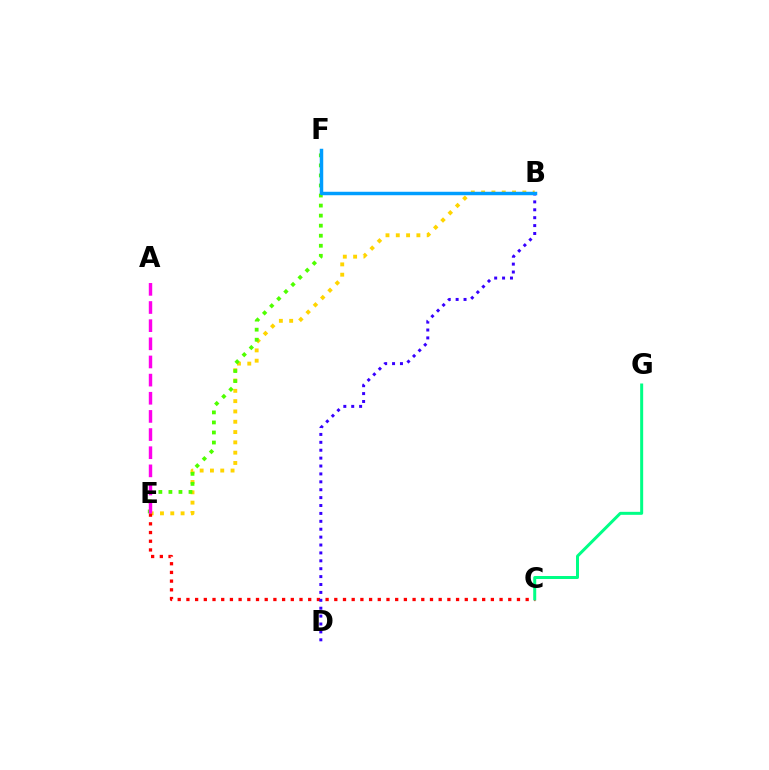{('B', 'E'): [{'color': '#ffd500', 'line_style': 'dotted', 'thickness': 2.8}], ('E', 'F'): [{'color': '#4fff00', 'line_style': 'dotted', 'thickness': 2.73}], ('C', 'E'): [{'color': '#ff0000', 'line_style': 'dotted', 'thickness': 2.36}], ('C', 'G'): [{'color': '#00ff86', 'line_style': 'solid', 'thickness': 2.16}], ('B', 'D'): [{'color': '#3700ff', 'line_style': 'dotted', 'thickness': 2.15}], ('A', 'E'): [{'color': '#ff00ed', 'line_style': 'dashed', 'thickness': 2.47}], ('B', 'F'): [{'color': '#009eff', 'line_style': 'solid', 'thickness': 2.5}]}